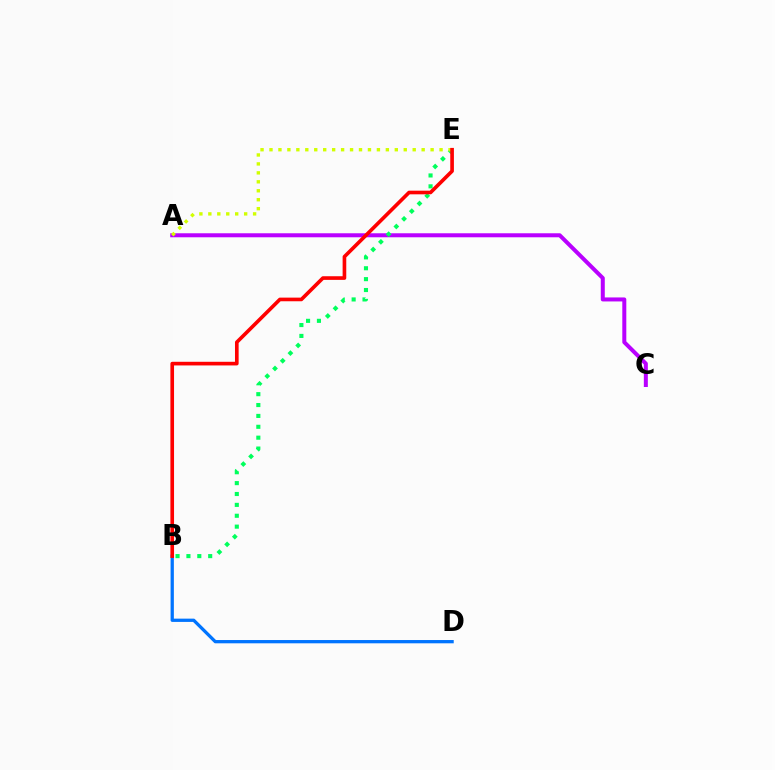{('A', 'C'): [{'color': '#b900ff', 'line_style': 'solid', 'thickness': 2.88}], ('B', 'E'): [{'color': '#00ff5c', 'line_style': 'dotted', 'thickness': 2.96}, {'color': '#ff0000', 'line_style': 'solid', 'thickness': 2.62}], ('B', 'D'): [{'color': '#0074ff', 'line_style': 'solid', 'thickness': 2.36}], ('A', 'E'): [{'color': '#d1ff00', 'line_style': 'dotted', 'thickness': 2.43}]}